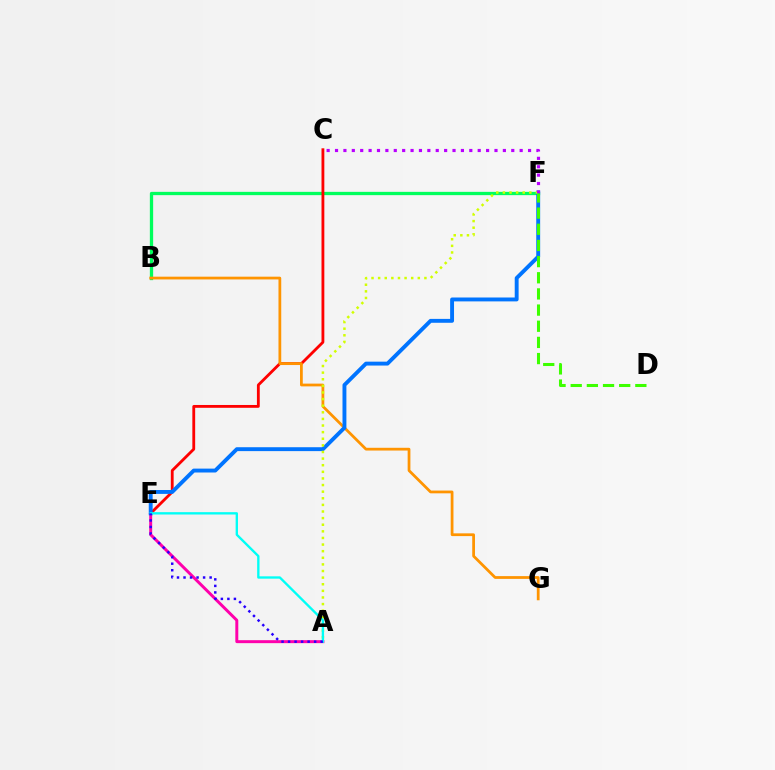{('B', 'F'): [{'color': '#00ff5c', 'line_style': 'solid', 'thickness': 2.37}], ('A', 'E'): [{'color': '#ff00ac', 'line_style': 'solid', 'thickness': 2.13}, {'color': '#00fff6', 'line_style': 'solid', 'thickness': 1.69}, {'color': '#2500ff', 'line_style': 'dotted', 'thickness': 1.77}], ('C', 'E'): [{'color': '#ff0000', 'line_style': 'solid', 'thickness': 2.03}], ('B', 'G'): [{'color': '#ff9400', 'line_style': 'solid', 'thickness': 1.99}], ('E', 'F'): [{'color': '#0074ff', 'line_style': 'solid', 'thickness': 2.8}], ('A', 'F'): [{'color': '#d1ff00', 'line_style': 'dotted', 'thickness': 1.8}], ('C', 'F'): [{'color': '#b900ff', 'line_style': 'dotted', 'thickness': 2.28}], ('D', 'F'): [{'color': '#3dff00', 'line_style': 'dashed', 'thickness': 2.2}]}